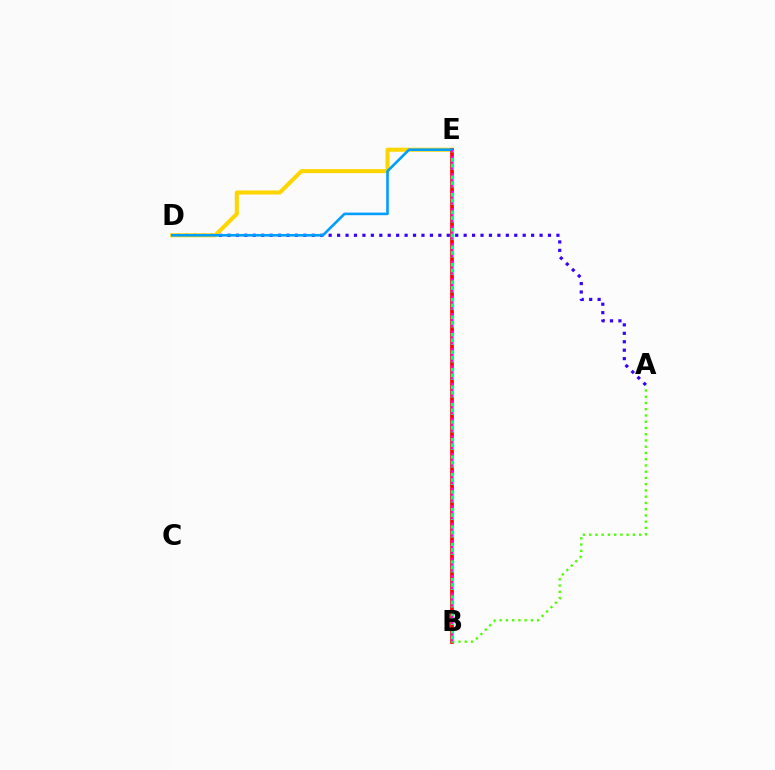{('A', 'D'): [{'color': '#3700ff', 'line_style': 'dotted', 'thickness': 2.29}], ('D', 'E'): [{'color': '#ffd500', 'line_style': 'solid', 'thickness': 2.93}, {'color': '#009eff', 'line_style': 'solid', 'thickness': 1.88}], ('B', 'E'): [{'color': '#ff0000', 'line_style': 'solid', 'thickness': 2.65}, {'color': '#00ff86', 'line_style': 'dashed', 'thickness': 2.38}, {'color': '#ff00ed', 'line_style': 'dotted', 'thickness': 1.58}], ('A', 'B'): [{'color': '#4fff00', 'line_style': 'dotted', 'thickness': 1.7}]}